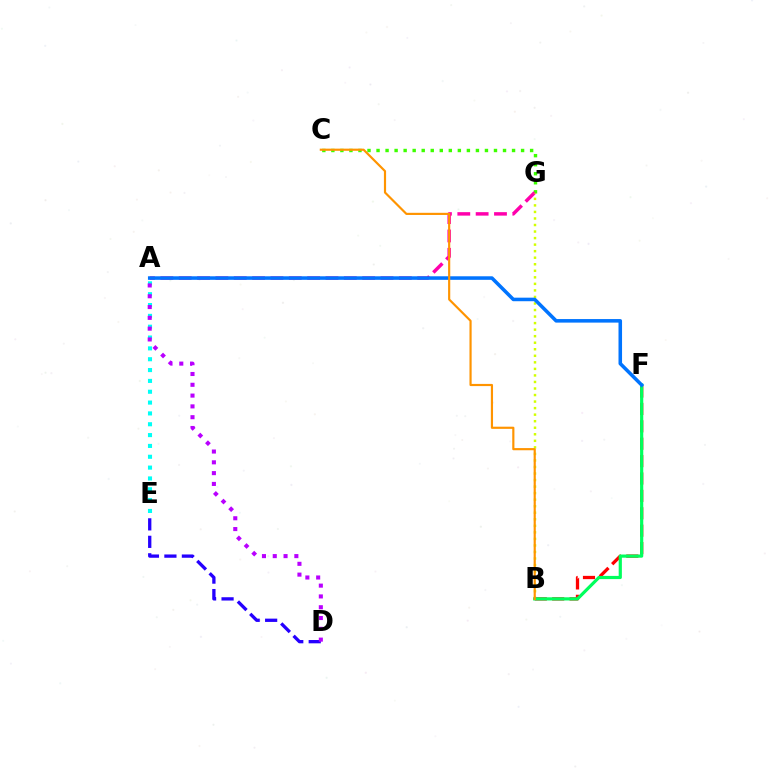{('C', 'G'): [{'color': '#3dff00', 'line_style': 'dotted', 'thickness': 2.45}], ('B', 'F'): [{'color': '#ff0000', 'line_style': 'dashed', 'thickness': 2.36}, {'color': '#00ff5c', 'line_style': 'solid', 'thickness': 2.29}], ('D', 'E'): [{'color': '#2500ff', 'line_style': 'dashed', 'thickness': 2.37}], ('A', 'G'): [{'color': '#ff00ac', 'line_style': 'dashed', 'thickness': 2.49}], ('A', 'E'): [{'color': '#00fff6', 'line_style': 'dotted', 'thickness': 2.94}], ('B', 'G'): [{'color': '#d1ff00', 'line_style': 'dotted', 'thickness': 1.78}], ('A', 'D'): [{'color': '#b900ff', 'line_style': 'dotted', 'thickness': 2.93}], ('A', 'F'): [{'color': '#0074ff', 'line_style': 'solid', 'thickness': 2.56}], ('B', 'C'): [{'color': '#ff9400', 'line_style': 'solid', 'thickness': 1.56}]}